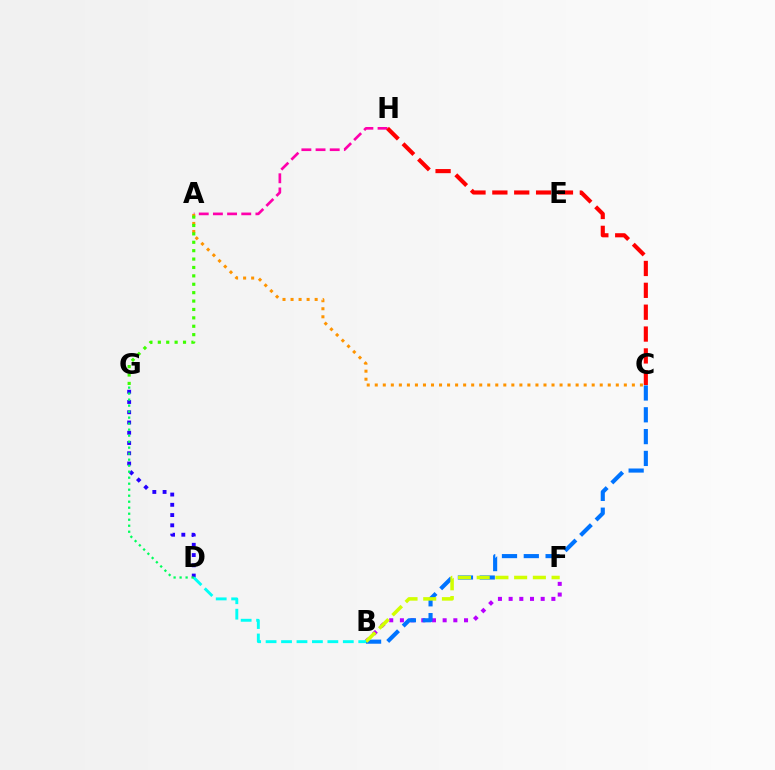{('D', 'G'): [{'color': '#2500ff', 'line_style': 'dotted', 'thickness': 2.79}, {'color': '#00ff5c', 'line_style': 'dotted', 'thickness': 1.63}], ('B', 'F'): [{'color': '#b900ff', 'line_style': 'dotted', 'thickness': 2.9}, {'color': '#d1ff00', 'line_style': 'dashed', 'thickness': 2.54}], ('B', 'C'): [{'color': '#0074ff', 'line_style': 'dashed', 'thickness': 2.96}], ('A', 'H'): [{'color': '#ff00ac', 'line_style': 'dashed', 'thickness': 1.92}], ('B', 'D'): [{'color': '#00fff6', 'line_style': 'dashed', 'thickness': 2.1}], ('C', 'H'): [{'color': '#ff0000', 'line_style': 'dashed', 'thickness': 2.97}], ('A', 'C'): [{'color': '#ff9400', 'line_style': 'dotted', 'thickness': 2.18}], ('A', 'G'): [{'color': '#3dff00', 'line_style': 'dotted', 'thickness': 2.28}]}